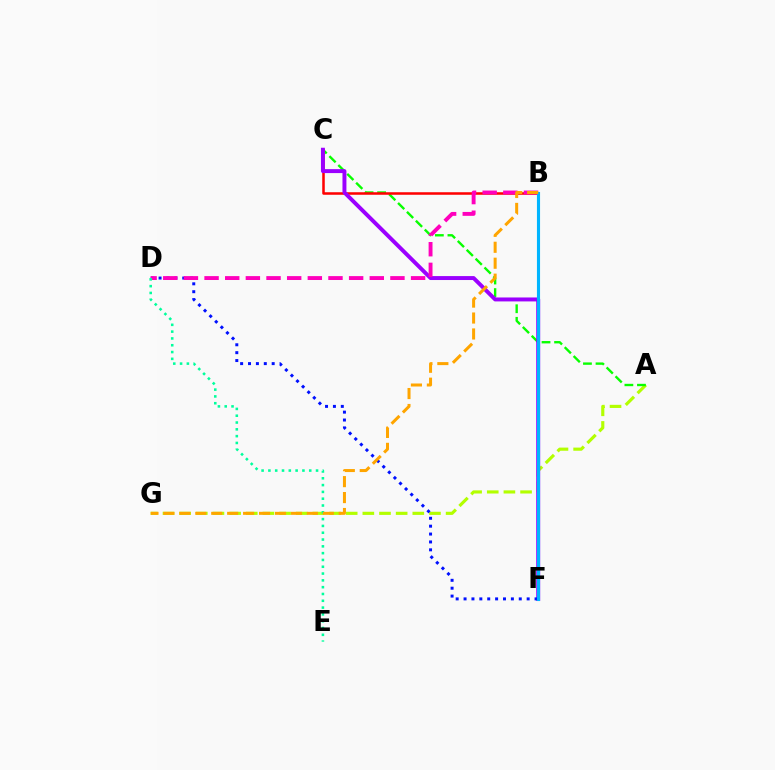{('A', 'G'): [{'color': '#b3ff00', 'line_style': 'dashed', 'thickness': 2.26}], ('A', 'C'): [{'color': '#08ff00', 'line_style': 'dashed', 'thickness': 1.71}], ('B', 'C'): [{'color': '#ff0000', 'line_style': 'solid', 'thickness': 1.82}], ('C', 'F'): [{'color': '#9b00ff', 'line_style': 'solid', 'thickness': 2.84}], ('D', 'F'): [{'color': '#0010ff', 'line_style': 'dotted', 'thickness': 2.14}], ('B', 'D'): [{'color': '#ff00bd', 'line_style': 'dashed', 'thickness': 2.81}], ('D', 'E'): [{'color': '#00ff9d', 'line_style': 'dotted', 'thickness': 1.85}], ('B', 'F'): [{'color': '#00b5ff', 'line_style': 'solid', 'thickness': 2.24}], ('B', 'G'): [{'color': '#ffa500', 'line_style': 'dashed', 'thickness': 2.17}]}